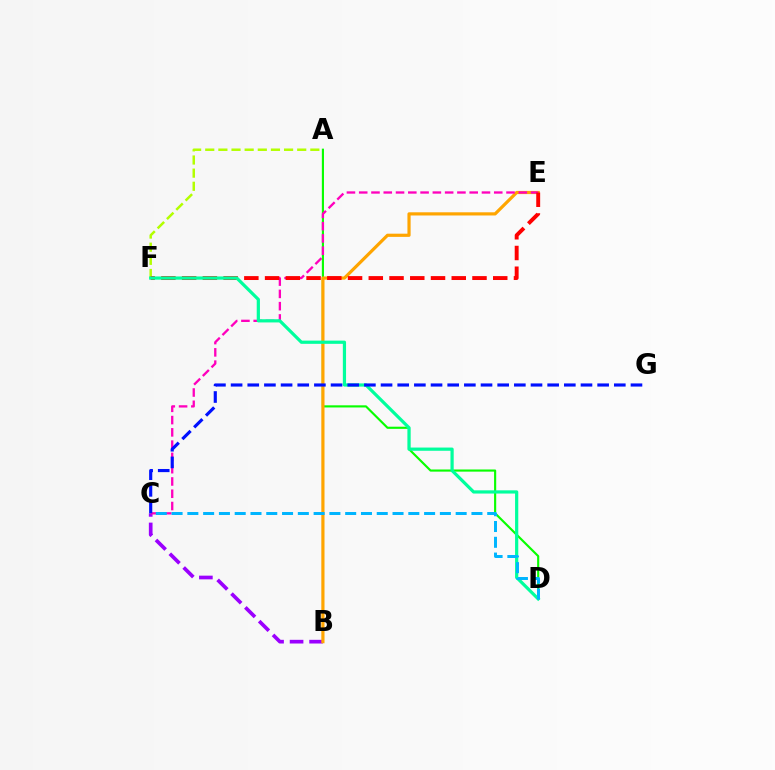{('A', 'D'): [{'color': '#08ff00', 'line_style': 'solid', 'thickness': 1.54}], ('B', 'C'): [{'color': '#9b00ff', 'line_style': 'dashed', 'thickness': 2.65}], ('B', 'E'): [{'color': '#ffa500', 'line_style': 'solid', 'thickness': 2.29}], ('A', 'F'): [{'color': '#b3ff00', 'line_style': 'dashed', 'thickness': 1.78}], ('C', 'E'): [{'color': '#ff00bd', 'line_style': 'dashed', 'thickness': 1.67}], ('E', 'F'): [{'color': '#ff0000', 'line_style': 'dashed', 'thickness': 2.82}], ('D', 'F'): [{'color': '#00ff9d', 'line_style': 'solid', 'thickness': 2.31}], ('C', 'G'): [{'color': '#0010ff', 'line_style': 'dashed', 'thickness': 2.26}], ('C', 'D'): [{'color': '#00b5ff', 'line_style': 'dashed', 'thickness': 2.14}]}